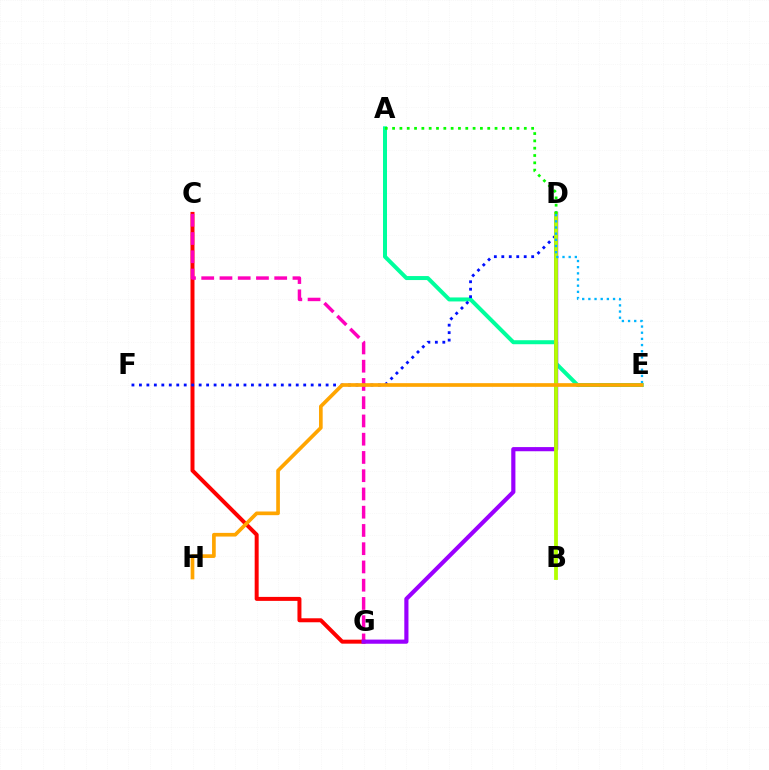{('C', 'G'): [{'color': '#ff0000', 'line_style': 'solid', 'thickness': 2.87}, {'color': '#ff00bd', 'line_style': 'dashed', 'thickness': 2.48}], ('A', 'E'): [{'color': '#00ff9d', 'line_style': 'solid', 'thickness': 2.88}], ('D', 'F'): [{'color': '#0010ff', 'line_style': 'dotted', 'thickness': 2.03}], ('D', 'G'): [{'color': '#9b00ff', 'line_style': 'solid', 'thickness': 3.0}], ('B', 'D'): [{'color': '#b3ff00', 'line_style': 'solid', 'thickness': 2.73}], ('D', 'E'): [{'color': '#00b5ff', 'line_style': 'dotted', 'thickness': 1.68}], ('E', 'H'): [{'color': '#ffa500', 'line_style': 'solid', 'thickness': 2.64}], ('A', 'D'): [{'color': '#08ff00', 'line_style': 'dotted', 'thickness': 1.99}]}